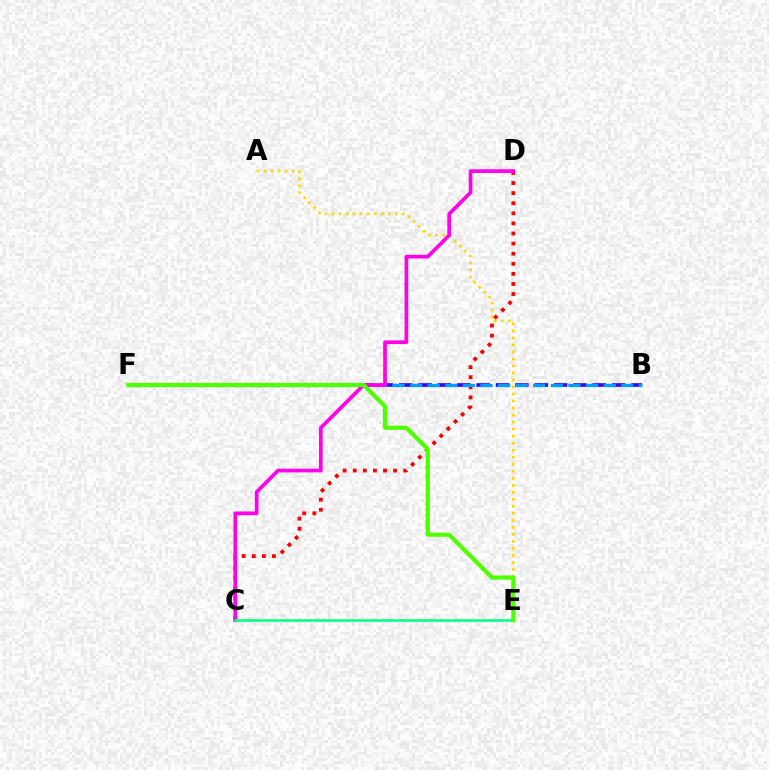{('C', 'D'): [{'color': '#ff0000', 'line_style': 'dotted', 'thickness': 2.74}, {'color': '#ff00ed', 'line_style': 'solid', 'thickness': 2.66}], ('B', 'F'): [{'color': '#3700ff', 'line_style': 'dashed', 'thickness': 2.63}, {'color': '#009eff', 'line_style': 'dashed', 'thickness': 2.39}], ('A', 'E'): [{'color': '#ffd500', 'line_style': 'dotted', 'thickness': 1.91}], ('C', 'E'): [{'color': '#00ff86', 'line_style': 'solid', 'thickness': 1.84}], ('E', 'F'): [{'color': '#4fff00', 'line_style': 'solid', 'thickness': 3.0}]}